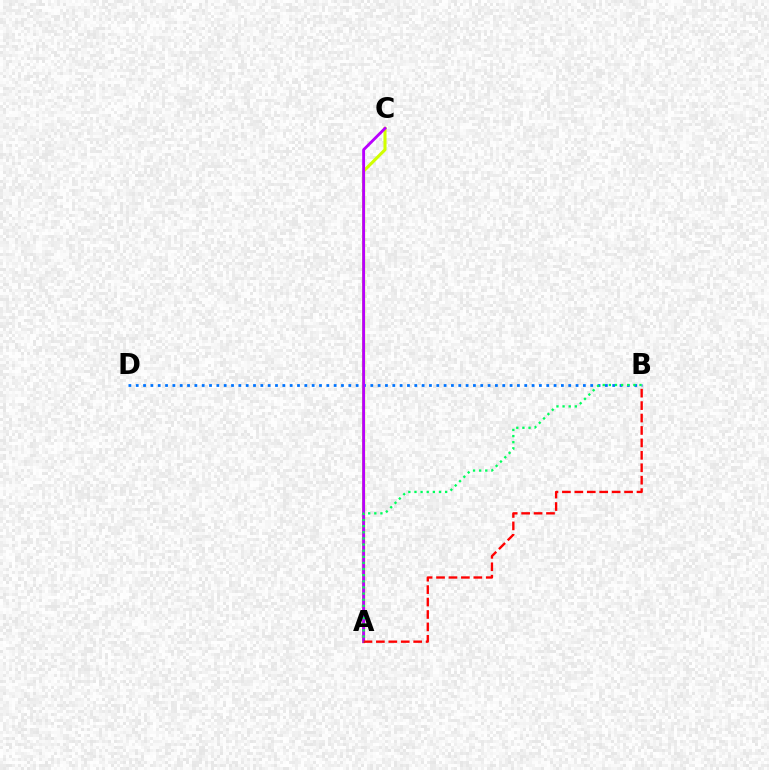{('A', 'C'): [{'color': '#d1ff00', 'line_style': 'solid', 'thickness': 2.21}, {'color': '#b900ff', 'line_style': 'solid', 'thickness': 2.06}], ('B', 'D'): [{'color': '#0074ff', 'line_style': 'dotted', 'thickness': 1.99}], ('A', 'B'): [{'color': '#ff0000', 'line_style': 'dashed', 'thickness': 1.69}, {'color': '#00ff5c', 'line_style': 'dotted', 'thickness': 1.66}]}